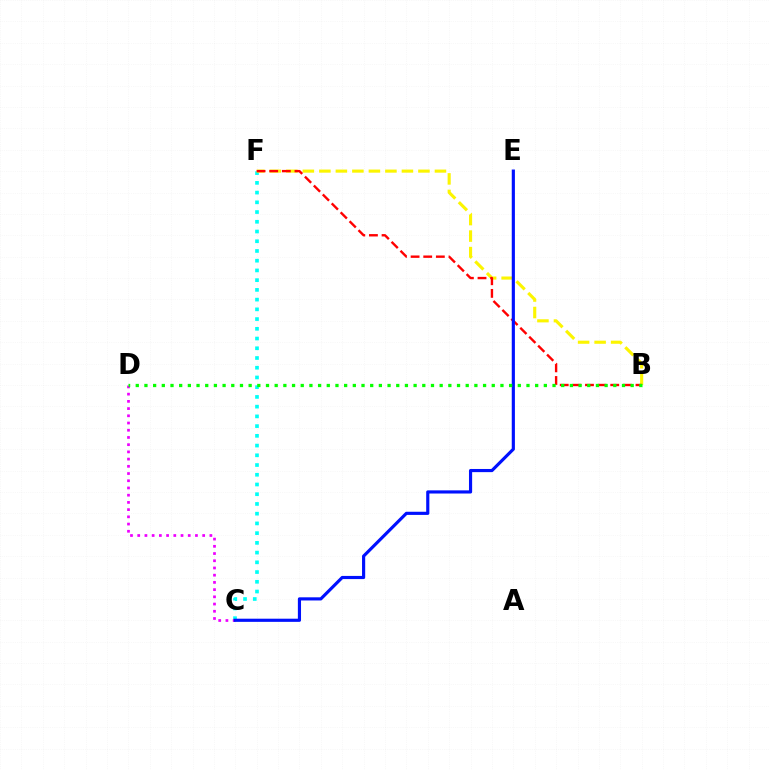{('C', 'F'): [{'color': '#00fff6', 'line_style': 'dotted', 'thickness': 2.64}], ('B', 'F'): [{'color': '#fcf500', 'line_style': 'dashed', 'thickness': 2.24}, {'color': '#ff0000', 'line_style': 'dashed', 'thickness': 1.72}], ('C', 'D'): [{'color': '#ee00ff', 'line_style': 'dotted', 'thickness': 1.96}], ('C', 'E'): [{'color': '#0010ff', 'line_style': 'solid', 'thickness': 2.27}], ('B', 'D'): [{'color': '#08ff00', 'line_style': 'dotted', 'thickness': 2.36}]}